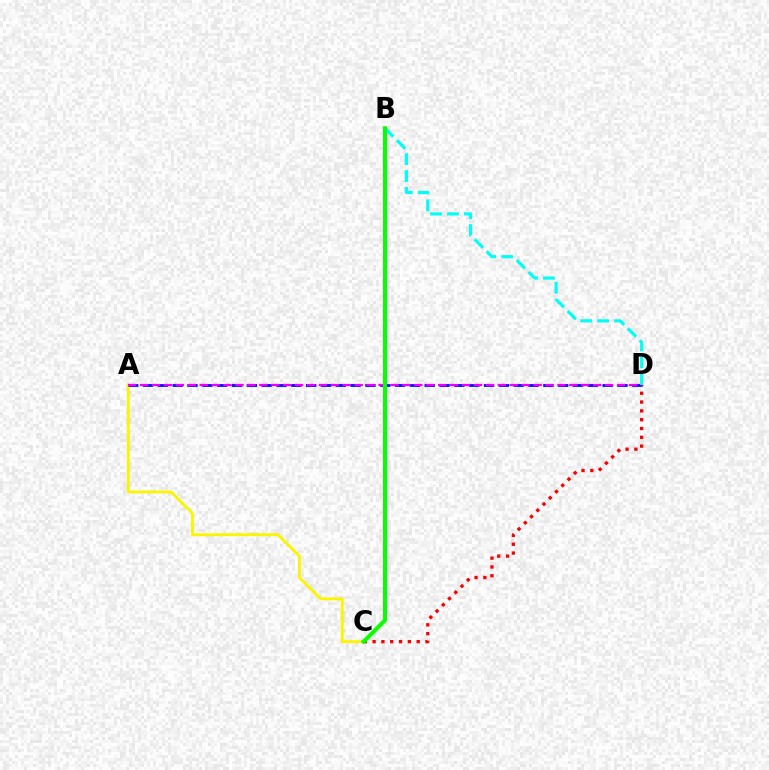{('C', 'D'): [{'color': '#ff0000', 'line_style': 'dotted', 'thickness': 2.4}], ('A', 'C'): [{'color': '#fcf500', 'line_style': 'solid', 'thickness': 2.07}], ('A', 'D'): [{'color': '#0010ff', 'line_style': 'dashed', 'thickness': 2.01}, {'color': '#ee00ff', 'line_style': 'dashed', 'thickness': 1.62}], ('B', 'D'): [{'color': '#00fff6', 'line_style': 'dashed', 'thickness': 2.29}], ('B', 'C'): [{'color': '#08ff00', 'line_style': 'solid', 'thickness': 2.9}]}